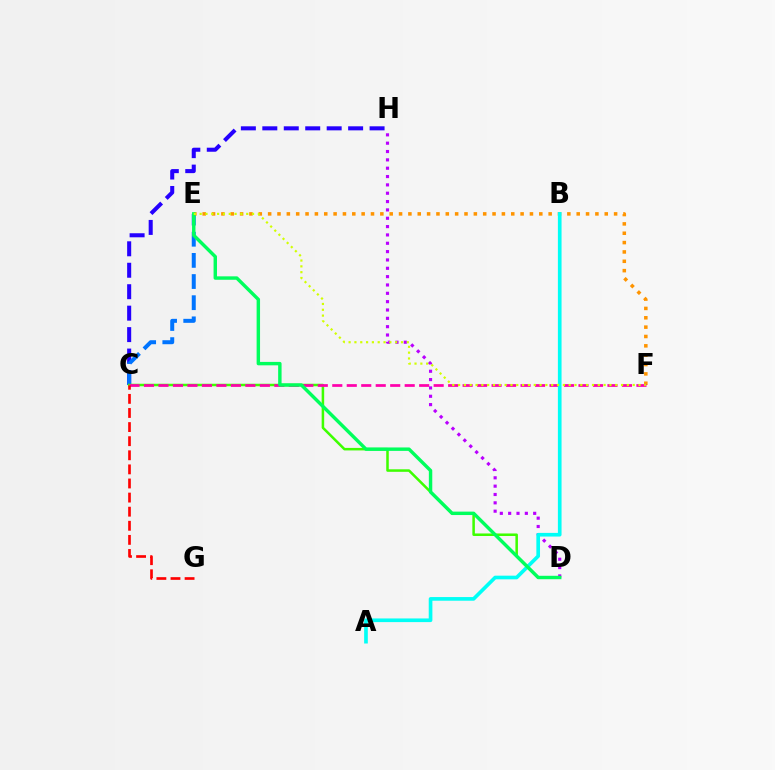{('D', 'H'): [{'color': '#b900ff', 'line_style': 'dotted', 'thickness': 2.27}], ('C', 'H'): [{'color': '#2500ff', 'line_style': 'dashed', 'thickness': 2.91}], ('C', 'E'): [{'color': '#0074ff', 'line_style': 'dashed', 'thickness': 2.87}], ('E', 'F'): [{'color': '#ff9400', 'line_style': 'dotted', 'thickness': 2.54}, {'color': '#d1ff00', 'line_style': 'dotted', 'thickness': 1.58}], ('C', 'D'): [{'color': '#3dff00', 'line_style': 'solid', 'thickness': 1.82}], ('C', 'F'): [{'color': '#ff00ac', 'line_style': 'dashed', 'thickness': 1.97}], ('A', 'B'): [{'color': '#00fff6', 'line_style': 'solid', 'thickness': 2.63}], ('C', 'G'): [{'color': '#ff0000', 'line_style': 'dashed', 'thickness': 1.92}], ('D', 'E'): [{'color': '#00ff5c', 'line_style': 'solid', 'thickness': 2.47}]}